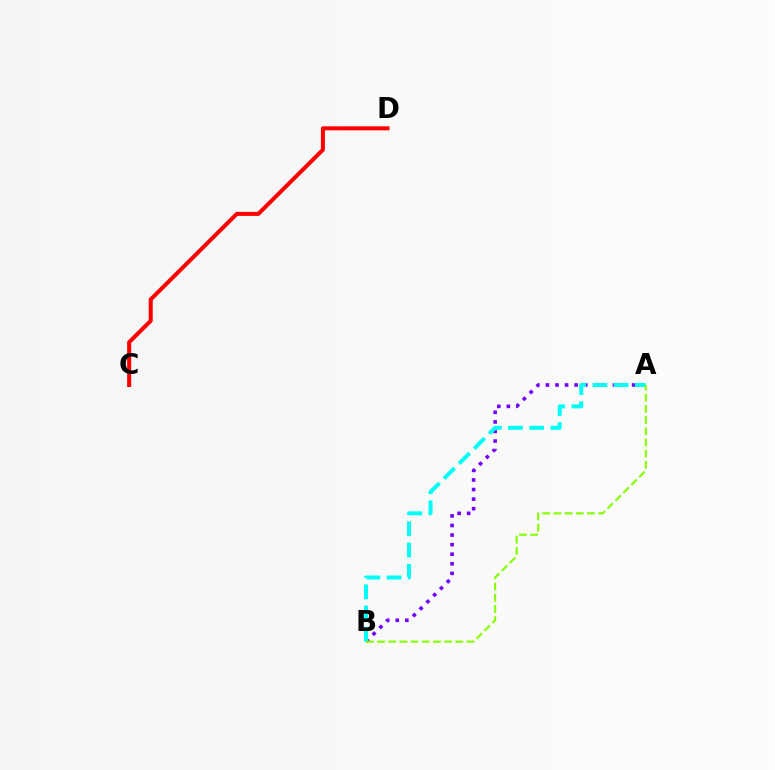{('A', 'B'): [{'color': '#7200ff', 'line_style': 'dotted', 'thickness': 2.6}, {'color': '#00fff6', 'line_style': 'dashed', 'thickness': 2.88}, {'color': '#84ff00', 'line_style': 'dashed', 'thickness': 1.52}], ('C', 'D'): [{'color': '#ff0000', 'line_style': 'solid', 'thickness': 2.9}]}